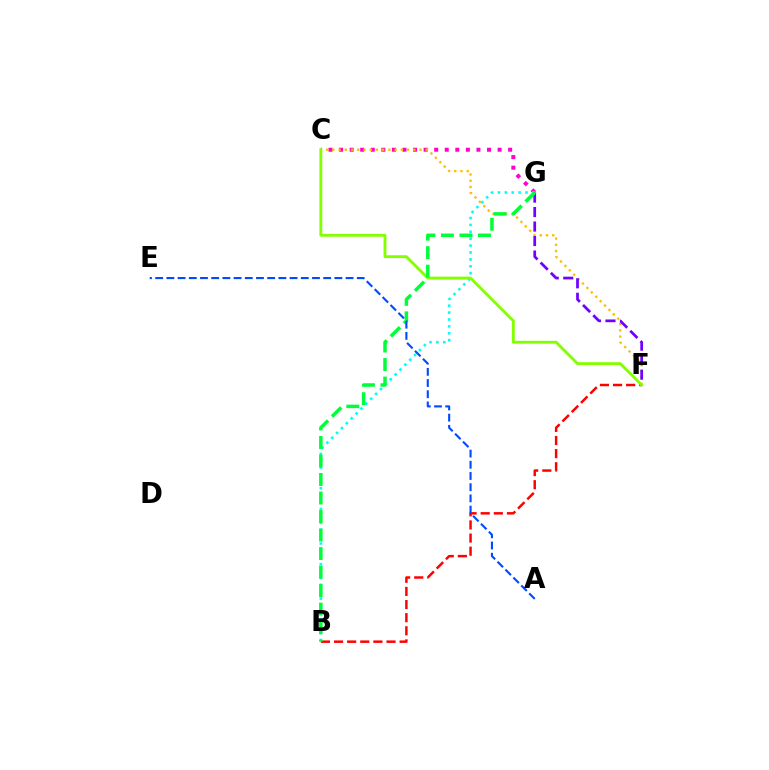{('C', 'G'): [{'color': '#ff00cf', 'line_style': 'dotted', 'thickness': 2.87}], ('B', 'G'): [{'color': '#00fff6', 'line_style': 'dotted', 'thickness': 1.87}, {'color': '#00ff39', 'line_style': 'dashed', 'thickness': 2.52}], ('C', 'F'): [{'color': '#ffbd00', 'line_style': 'dotted', 'thickness': 1.69}, {'color': '#84ff00', 'line_style': 'solid', 'thickness': 2.06}], ('B', 'F'): [{'color': '#ff0000', 'line_style': 'dashed', 'thickness': 1.78}], ('F', 'G'): [{'color': '#7200ff', 'line_style': 'dashed', 'thickness': 1.97}], ('A', 'E'): [{'color': '#004bff', 'line_style': 'dashed', 'thickness': 1.52}]}